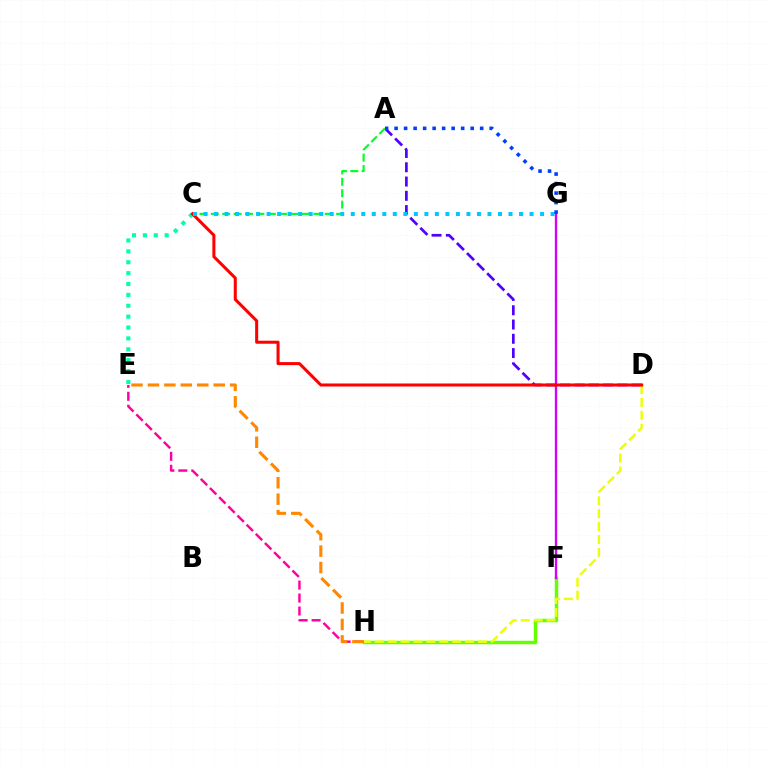{('F', 'H'): [{'color': '#66ff00', 'line_style': 'solid', 'thickness': 2.48}], ('F', 'G'): [{'color': '#d600ff', 'line_style': 'solid', 'thickness': 1.69}], ('A', 'D'): [{'color': '#4f00ff', 'line_style': 'dashed', 'thickness': 1.94}], ('A', 'C'): [{'color': '#00ff27', 'line_style': 'dashed', 'thickness': 1.55}], ('C', 'E'): [{'color': '#00ffaf', 'line_style': 'dotted', 'thickness': 2.96}], ('D', 'H'): [{'color': '#eeff00', 'line_style': 'dashed', 'thickness': 1.75}], ('E', 'H'): [{'color': '#ff00a0', 'line_style': 'dashed', 'thickness': 1.76}, {'color': '#ff8800', 'line_style': 'dashed', 'thickness': 2.23}], ('C', 'D'): [{'color': '#ff0000', 'line_style': 'solid', 'thickness': 2.19}], ('C', 'G'): [{'color': '#00c7ff', 'line_style': 'dotted', 'thickness': 2.86}], ('A', 'G'): [{'color': '#003fff', 'line_style': 'dotted', 'thickness': 2.58}]}